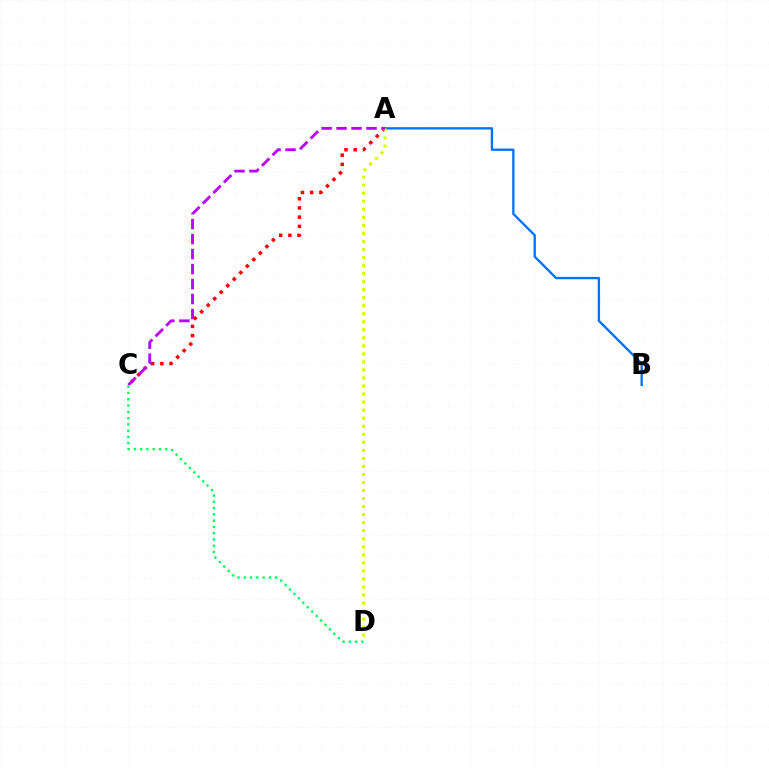{('A', 'B'): [{'color': '#0074ff', 'line_style': 'solid', 'thickness': 1.7}], ('A', 'C'): [{'color': '#ff0000', 'line_style': 'dotted', 'thickness': 2.51}, {'color': '#b900ff', 'line_style': 'dashed', 'thickness': 2.04}], ('A', 'D'): [{'color': '#d1ff00', 'line_style': 'dotted', 'thickness': 2.18}], ('C', 'D'): [{'color': '#00ff5c', 'line_style': 'dotted', 'thickness': 1.7}]}